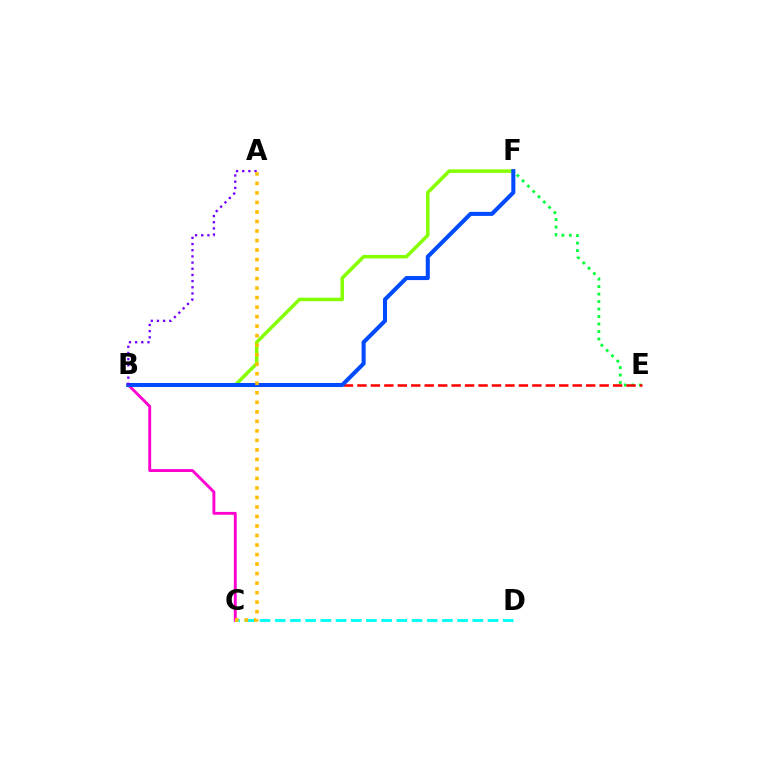{('E', 'F'): [{'color': '#00ff39', 'line_style': 'dotted', 'thickness': 2.03}], ('B', 'C'): [{'color': '#ff00cf', 'line_style': 'solid', 'thickness': 2.08}], ('B', 'F'): [{'color': '#84ff00', 'line_style': 'solid', 'thickness': 2.5}, {'color': '#004bff', 'line_style': 'solid', 'thickness': 2.92}], ('B', 'E'): [{'color': '#ff0000', 'line_style': 'dashed', 'thickness': 1.83}], ('A', 'B'): [{'color': '#7200ff', 'line_style': 'dotted', 'thickness': 1.68}], ('C', 'D'): [{'color': '#00fff6', 'line_style': 'dashed', 'thickness': 2.06}], ('A', 'C'): [{'color': '#ffbd00', 'line_style': 'dotted', 'thickness': 2.59}]}